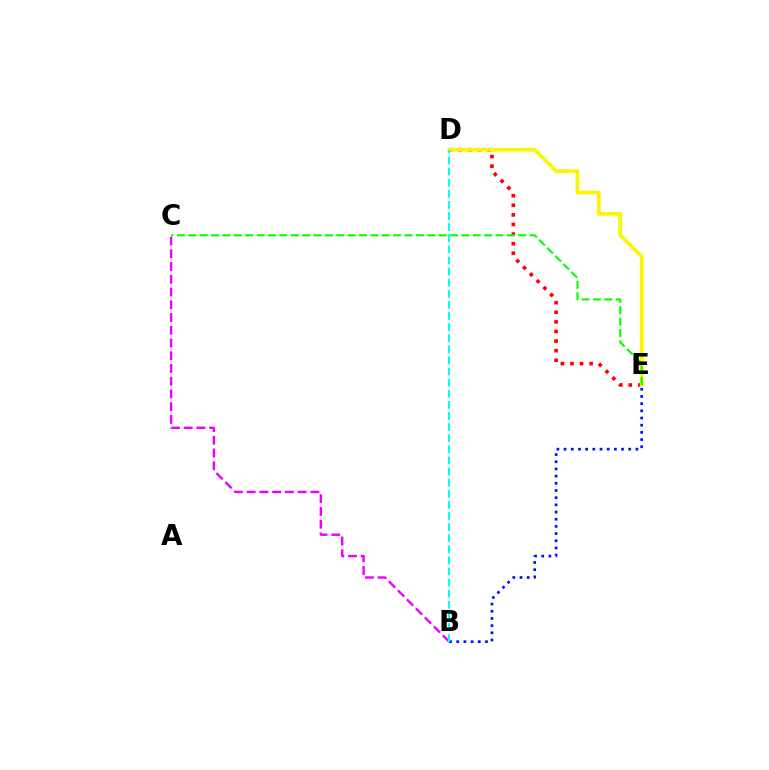{('B', 'C'): [{'color': '#ee00ff', 'line_style': 'dashed', 'thickness': 1.73}], ('D', 'E'): [{'color': '#ff0000', 'line_style': 'dotted', 'thickness': 2.61}, {'color': '#fcf500', 'line_style': 'solid', 'thickness': 2.66}], ('B', 'E'): [{'color': '#0010ff', 'line_style': 'dotted', 'thickness': 1.95}], ('C', 'E'): [{'color': '#08ff00', 'line_style': 'dashed', 'thickness': 1.55}], ('B', 'D'): [{'color': '#00fff6', 'line_style': 'dashed', 'thickness': 1.51}]}